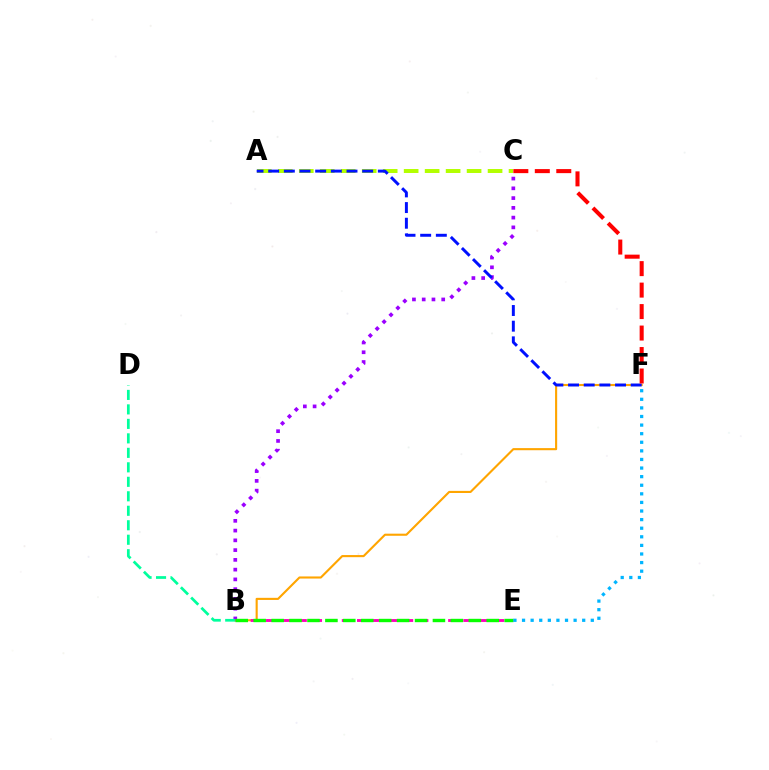{('A', 'C'): [{'color': '#b3ff00', 'line_style': 'dashed', 'thickness': 2.85}], ('B', 'F'): [{'color': '#ffa500', 'line_style': 'solid', 'thickness': 1.52}], ('B', 'C'): [{'color': '#9b00ff', 'line_style': 'dotted', 'thickness': 2.65}], ('A', 'F'): [{'color': '#0010ff', 'line_style': 'dashed', 'thickness': 2.13}], ('B', 'D'): [{'color': '#00ff9d', 'line_style': 'dashed', 'thickness': 1.97}], ('B', 'E'): [{'color': '#ff00bd', 'line_style': 'dashed', 'thickness': 2.06}, {'color': '#08ff00', 'line_style': 'dashed', 'thickness': 2.44}], ('C', 'F'): [{'color': '#ff0000', 'line_style': 'dashed', 'thickness': 2.92}], ('E', 'F'): [{'color': '#00b5ff', 'line_style': 'dotted', 'thickness': 2.33}]}